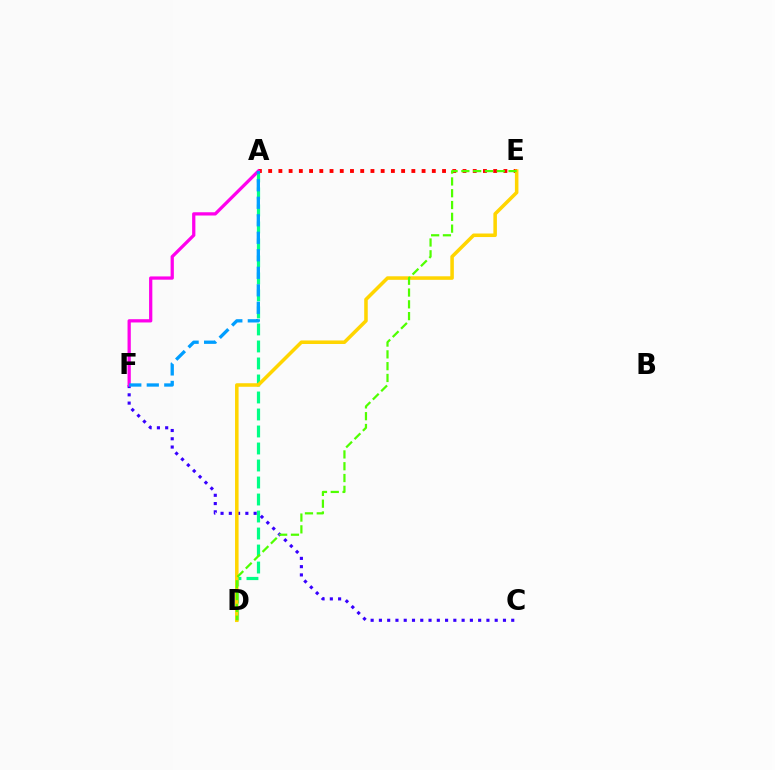{('A', 'D'): [{'color': '#00ff86', 'line_style': 'dashed', 'thickness': 2.31}], ('C', 'F'): [{'color': '#3700ff', 'line_style': 'dotted', 'thickness': 2.25}], ('A', 'E'): [{'color': '#ff0000', 'line_style': 'dotted', 'thickness': 2.78}], ('D', 'E'): [{'color': '#ffd500', 'line_style': 'solid', 'thickness': 2.55}, {'color': '#4fff00', 'line_style': 'dashed', 'thickness': 1.6}], ('A', 'F'): [{'color': '#ff00ed', 'line_style': 'solid', 'thickness': 2.35}, {'color': '#009eff', 'line_style': 'dashed', 'thickness': 2.38}]}